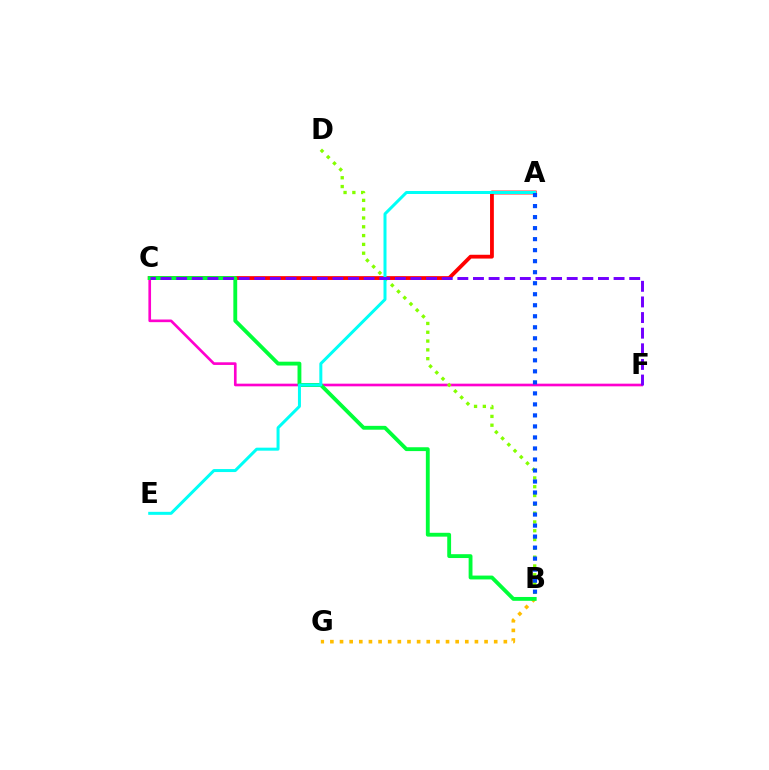{('C', 'F'): [{'color': '#ff00cf', 'line_style': 'solid', 'thickness': 1.91}, {'color': '#7200ff', 'line_style': 'dashed', 'thickness': 2.12}], ('A', 'C'): [{'color': '#ff0000', 'line_style': 'solid', 'thickness': 2.74}], ('B', 'G'): [{'color': '#ffbd00', 'line_style': 'dotted', 'thickness': 2.62}], ('B', 'D'): [{'color': '#84ff00', 'line_style': 'dotted', 'thickness': 2.39}], ('B', 'C'): [{'color': '#00ff39', 'line_style': 'solid', 'thickness': 2.77}], ('A', 'E'): [{'color': '#00fff6', 'line_style': 'solid', 'thickness': 2.16}], ('A', 'B'): [{'color': '#004bff', 'line_style': 'dotted', 'thickness': 2.99}]}